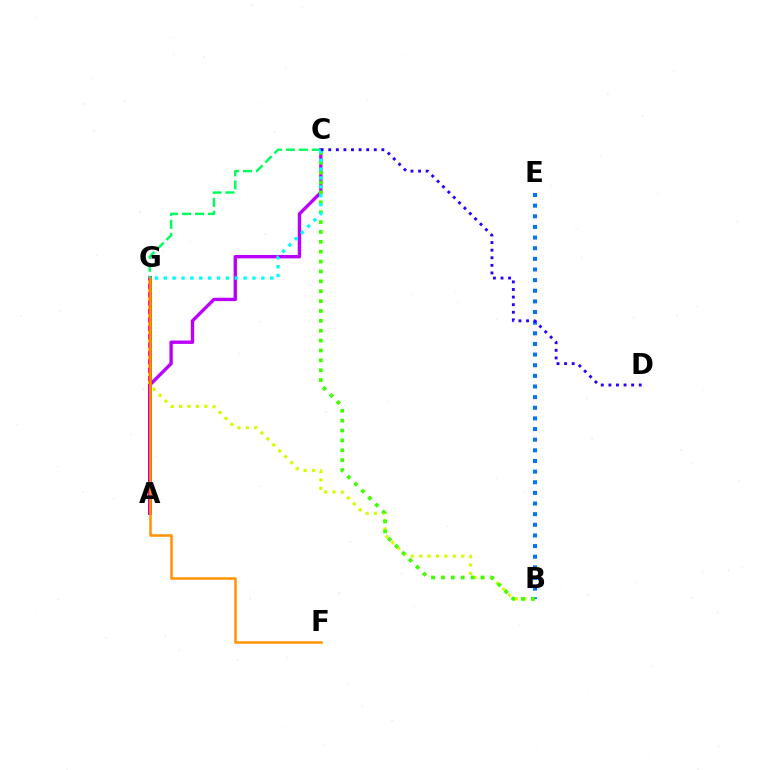{('A', 'G'): [{'color': '#ff00ac', 'line_style': 'solid', 'thickness': 2.77}, {'color': '#ff0000', 'line_style': 'solid', 'thickness': 2.16}], ('B', 'G'): [{'color': '#d1ff00', 'line_style': 'dotted', 'thickness': 2.28}], ('A', 'C'): [{'color': '#b900ff', 'line_style': 'solid', 'thickness': 2.43}], ('B', 'E'): [{'color': '#0074ff', 'line_style': 'dotted', 'thickness': 2.89}], ('F', 'G'): [{'color': '#ff9400', 'line_style': 'solid', 'thickness': 1.83}], ('C', 'G'): [{'color': '#00ff5c', 'line_style': 'dashed', 'thickness': 1.76}, {'color': '#00fff6', 'line_style': 'dotted', 'thickness': 2.41}], ('B', 'C'): [{'color': '#3dff00', 'line_style': 'dotted', 'thickness': 2.68}], ('C', 'D'): [{'color': '#2500ff', 'line_style': 'dotted', 'thickness': 2.06}]}